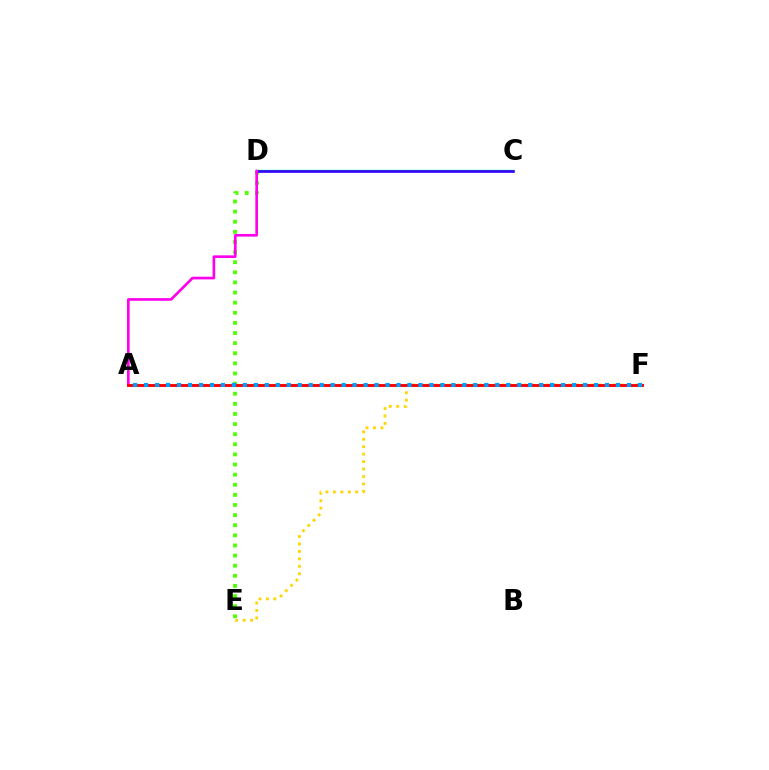{('E', 'F'): [{'color': '#ffd500', 'line_style': 'dotted', 'thickness': 2.02}], ('C', 'D'): [{'color': '#00ff86', 'line_style': 'solid', 'thickness': 1.72}, {'color': '#3700ff', 'line_style': 'solid', 'thickness': 1.91}], ('D', 'E'): [{'color': '#4fff00', 'line_style': 'dotted', 'thickness': 2.75}], ('A', 'D'): [{'color': '#ff00ed', 'line_style': 'solid', 'thickness': 1.92}], ('A', 'F'): [{'color': '#ff0000', 'line_style': 'solid', 'thickness': 2.1}, {'color': '#009eff', 'line_style': 'dotted', 'thickness': 2.98}]}